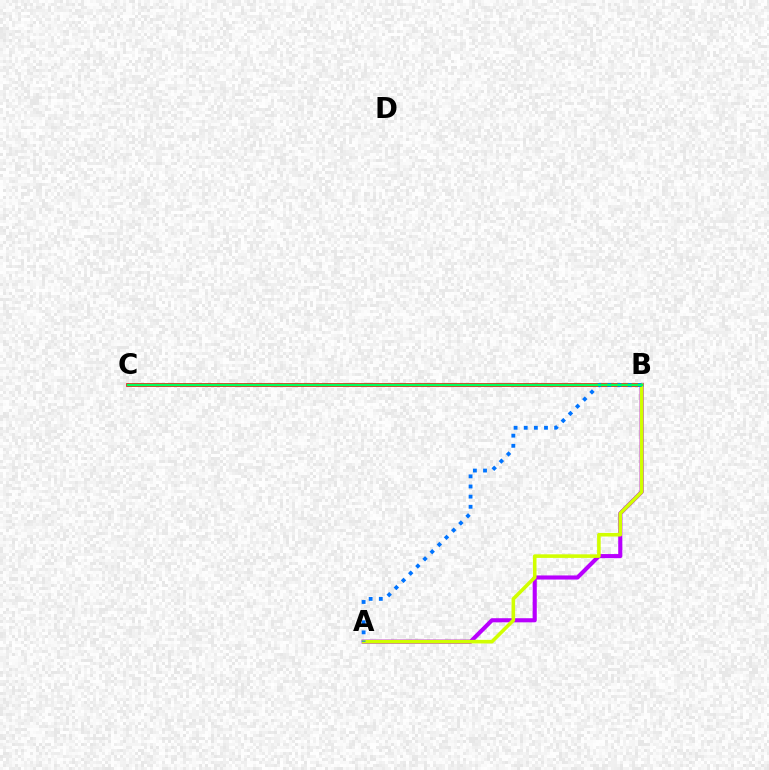{('B', 'C'): [{'color': '#ff0000', 'line_style': 'solid', 'thickness': 2.64}, {'color': '#00ff5c', 'line_style': 'solid', 'thickness': 1.77}], ('A', 'B'): [{'color': '#b900ff', 'line_style': 'solid', 'thickness': 2.96}, {'color': '#d1ff00', 'line_style': 'solid', 'thickness': 2.58}, {'color': '#0074ff', 'line_style': 'dotted', 'thickness': 2.75}]}